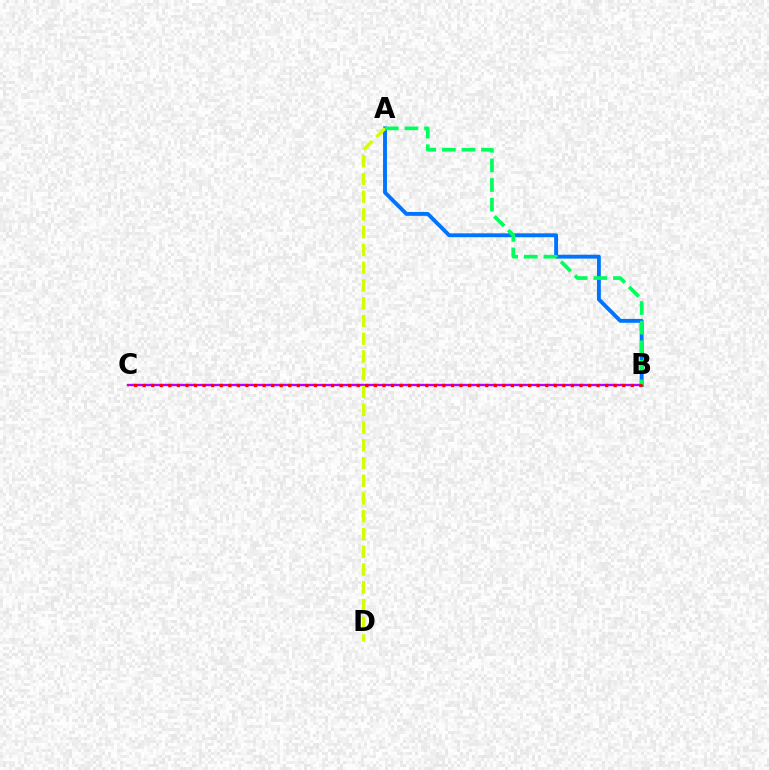{('A', 'B'): [{'color': '#0074ff', 'line_style': 'solid', 'thickness': 2.8}, {'color': '#00ff5c', 'line_style': 'dashed', 'thickness': 2.66}], ('B', 'C'): [{'color': '#b900ff', 'line_style': 'solid', 'thickness': 1.7}, {'color': '#ff0000', 'line_style': 'dotted', 'thickness': 2.33}], ('A', 'D'): [{'color': '#d1ff00', 'line_style': 'dashed', 'thickness': 2.41}]}